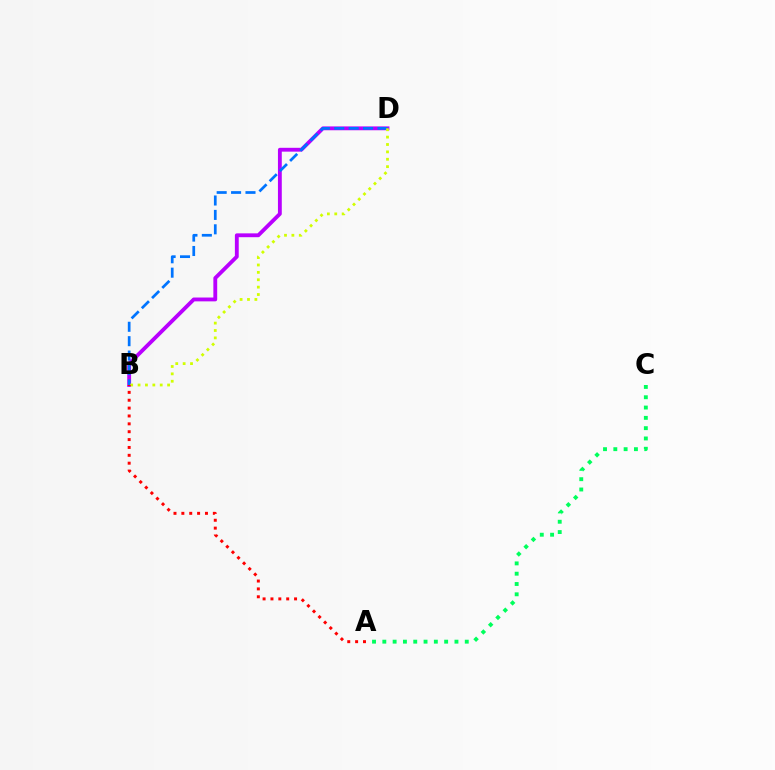{('B', 'D'): [{'color': '#b900ff', 'line_style': 'solid', 'thickness': 2.76}, {'color': '#0074ff', 'line_style': 'dashed', 'thickness': 1.96}, {'color': '#d1ff00', 'line_style': 'dotted', 'thickness': 2.01}], ('A', 'B'): [{'color': '#ff0000', 'line_style': 'dotted', 'thickness': 2.14}], ('A', 'C'): [{'color': '#00ff5c', 'line_style': 'dotted', 'thickness': 2.8}]}